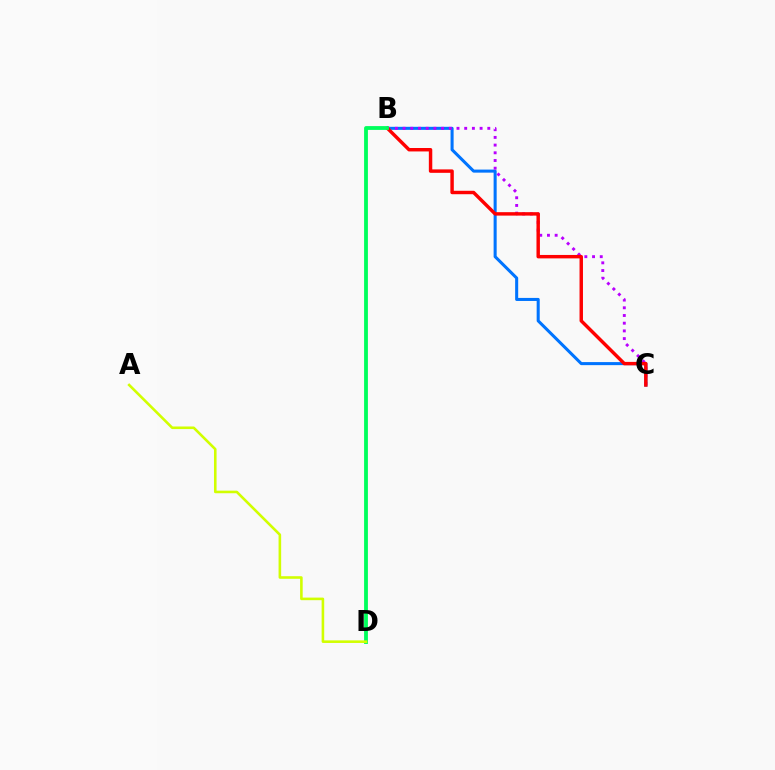{('B', 'C'): [{'color': '#0074ff', 'line_style': 'solid', 'thickness': 2.2}, {'color': '#b900ff', 'line_style': 'dotted', 'thickness': 2.09}, {'color': '#ff0000', 'line_style': 'solid', 'thickness': 2.48}], ('B', 'D'): [{'color': '#00ff5c', 'line_style': 'solid', 'thickness': 2.75}], ('A', 'D'): [{'color': '#d1ff00', 'line_style': 'solid', 'thickness': 1.86}]}